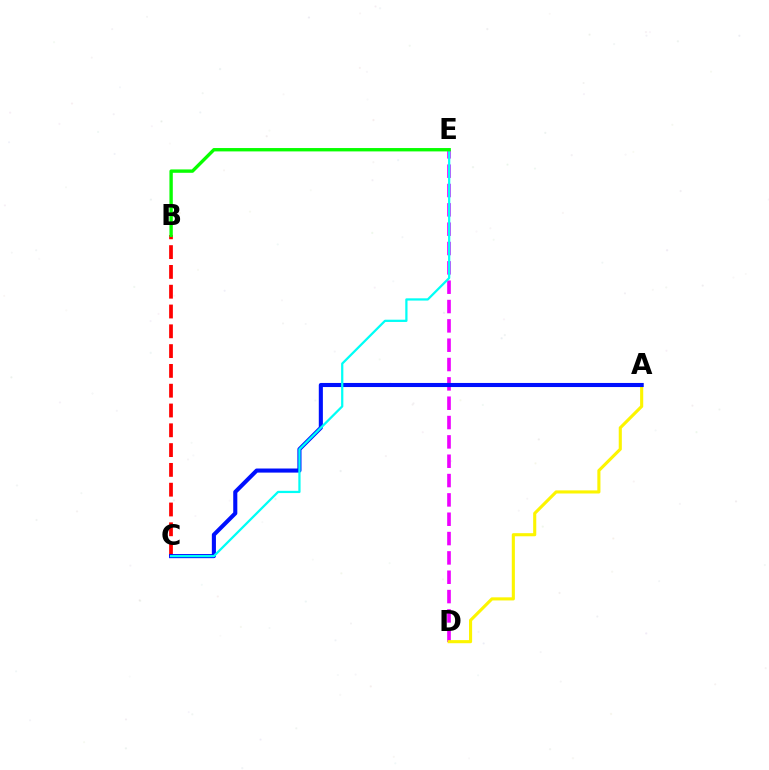{('D', 'E'): [{'color': '#ee00ff', 'line_style': 'dashed', 'thickness': 2.63}], ('A', 'D'): [{'color': '#fcf500', 'line_style': 'solid', 'thickness': 2.24}], ('B', 'C'): [{'color': '#ff0000', 'line_style': 'dashed', 'thickness': 2.69}], ('A', 'C'): [{'color': '#0010ff', 'line_style': 'solid', 'thickness': 2.94}], ('C', 'E'): [{'color': '#00fff6', 'line_style': 'solid', 'thickness': 1.62}], ('B', 'E'): [{'color': '#08ff00', 'line_style': 'solid', 'thickness': 2.42}]}